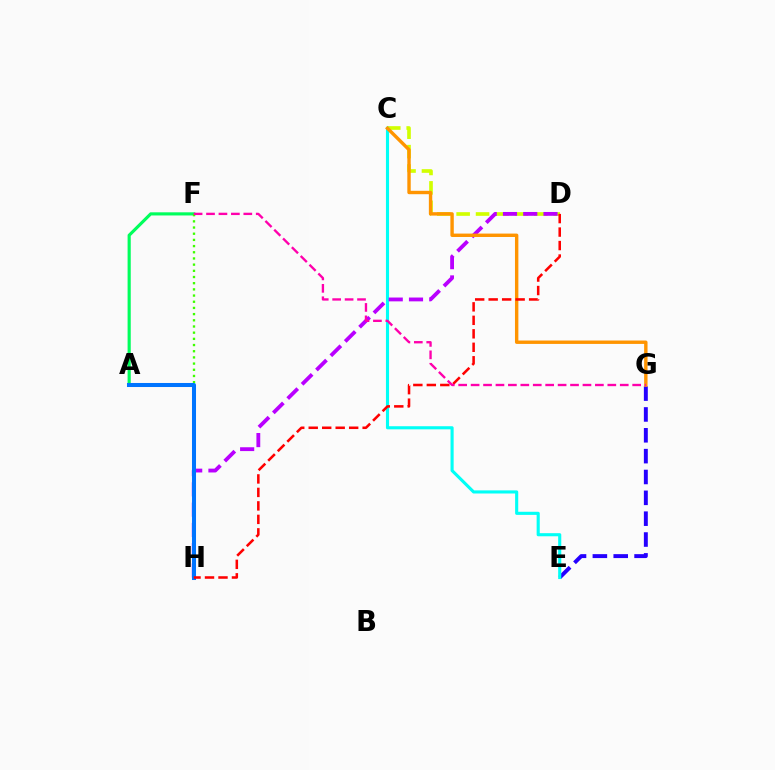{('A', 'F'): [{'color': '#00ff5c', 'line_style': 'solid', 'thickness': 2.27}], ('C', 'D'): [{'color': '#d1ff00', 'line_style': 'dashed', 'thickness': 2.64}], ('E', 'G'): [{'color': '#2500ff', 'line_style': 'dashed', 'thickness': 2.83}], ('C', 'E'): [{'color': '#00fff6', 'line_style': 'solid', 'thickness': 2.24}], ('D', 'H'): [{'color': '#b900ff', 'line_style': 'dashed', 'thickness': 2.75}, {'color': '#ff0000', 'line_style': 'dashed', 'thickness': 1.83}], ('C', 'G'): [{'color': '#ff9400', 'line_style': 'solid', 'thickness': 2.45}], ('F', 'H'): [{'color': '#3dff00', 'line_style': 'dotted', 'thickness': 1.68}], ('A', 'H'): [{'color': '#0074ff', 'line_style': 'solid', 'thickness': 2.9}], ('F', 'G'): [{'color': '#ff00ac', 'line_style': 'dashed', 'thickness': 1.69}]}